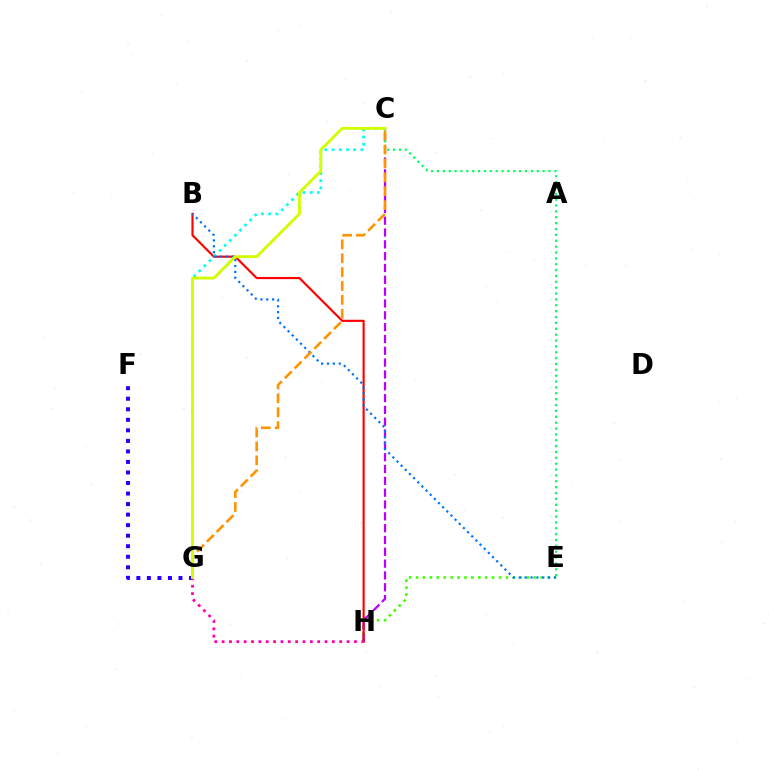{('F', 'G'): [{'color': '#2500ff', 'line_style': 'dotted', 'thickness': 2.86}], ('E', 'H'): [{'color': '#3dff00', 'line_style': 'dotted', 'thickness': 1.88}], ('C', 'H'): [{'color': '#b900ff', 'line_style': 'dashed', 'thickness': 1.61}], ('B', 'H'): [{'color': '#ff0000', 'line_style': 'solid', 'thickness': 1.55}], ('C', 'E'): [{'color': '#00ff5c', 'line_style': 'dotted', 'thickness': 1.59}], ('C', 'G'): [{'color': '#00fff6', 'line_style': 'dotted', 'thickness': 1.95}, {'color': '#ff9400', 'line_style': 'dashed', 'thickness': 1.89}, {'color': '#d1ff00', 'line_style': 'solid', 'thickness': 2.06}], ('G', 'H'): [{'color': '#ff00ac', 'line_style': 'dotted', 'thickness': 2.0}], ('B', 'E'): [{'color': '#0074ff', 'line_style': 'dotted', 'thickness': 1.6}]}